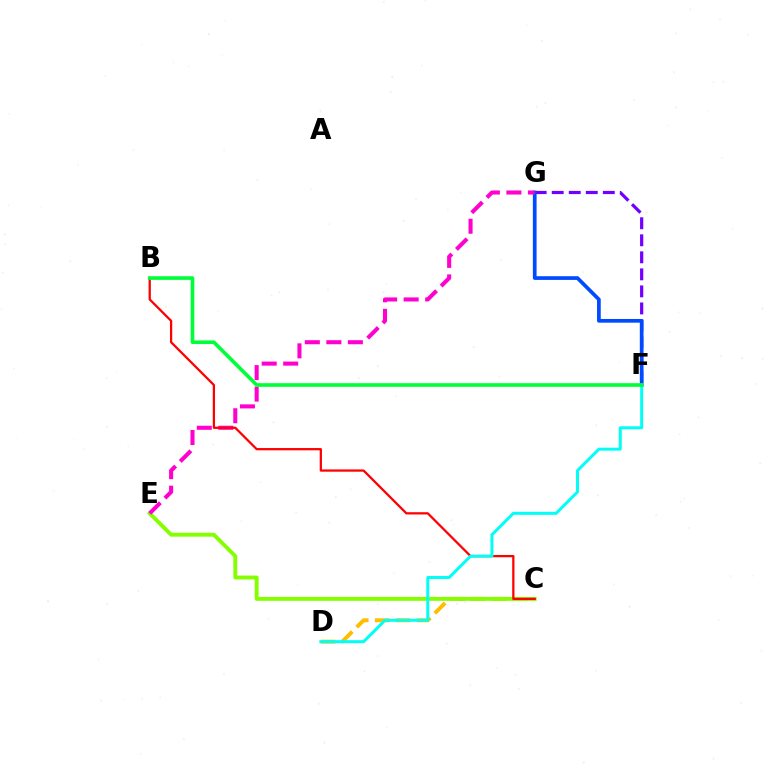{('F', 'G'): [{'color': '#7200ff', 'line_style': 'dashed', 'thickness': 2.31}, {'color': '#004bff', 'line_style': 'solid', 'thickness': 2.67}], ('C', 'D'): [{'color': '#ffbd00', 'line_style': 'dashed', 'thickness': 2.85}], ('C', 'E'): [{'color': '#84ff00', 'line_style': 'solid', 'thickness': 2.8}], ('E', 'G'): [{'color': '#ff00cf', 'line_style': 'dashed', 'thickness': 2.92}], ('B', 'C'): [{'color': '#ff0000', 'line_style': 'solid', 'thickness': 1.62}], ('D', 'F'): [{'color': '#00fff6', 'line_style': 'solid', 'thickness': 2.15}], ('B', 'F'): [{'color': '#00ff39', 'line_style': 'solid', 'thickness': 2.62}]}